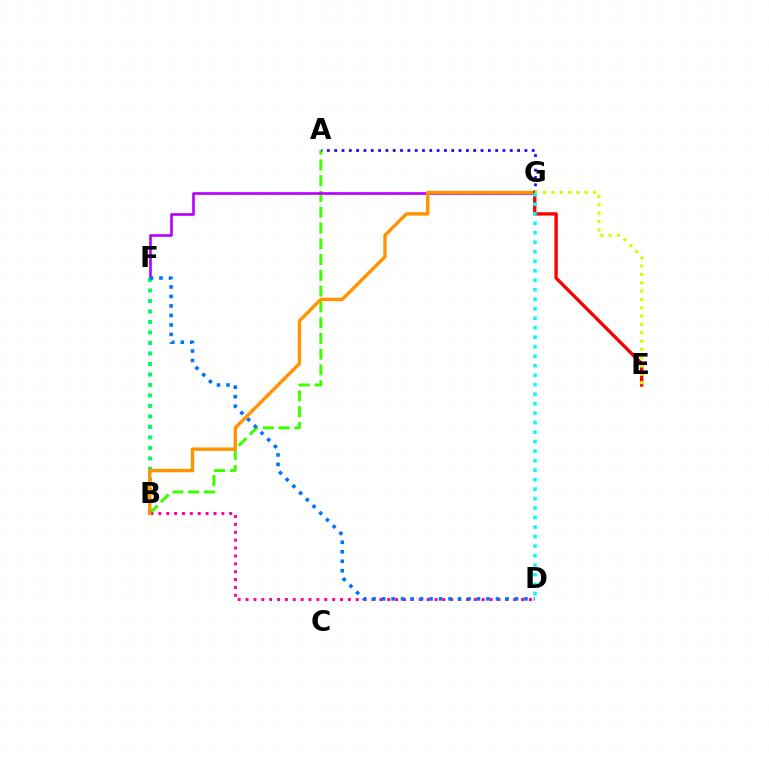{('A', 'B'): [{'color': '#3dff00', 'line_style': 'dashed', 'thickness': 2.14}], ('F', 'G'): [{'color': '#b900ff', 'line_style': 'solid', 'thickness': 1.91}], ('B', 'F'): [{'color': '#00ff5c', 'line_style': 'dotted', 'thickness': 2.85}], ('B', 'D'): [{'color': '#ff00ac', 'line_style': 'dotted', 'thickness': 2.14}], ('D', 'F'): [{'color': '#0074ff', 'line_style': 'dotted', 'thickness': 2.58}], ('B', 'G'): [{'color': '#ff9400', 'line_style': 'solid', 'thickness': 2.45}], ('E', 'G'): [{'color': '#ff0000', 'line_style': 'solid', 'thickness': 2.41}, {'color': '#d1ff00', 'line_style': 'dotted', 'thickness': 2.26}], ('A', 'G'): [{'color': '#2500ff', 'line_style': 'dotted', 'thickness': 1.99}], ('D', 'G'): [{'color': '#00fff6', 'line_style': 'dotted', 'thickness': 2.58}]}